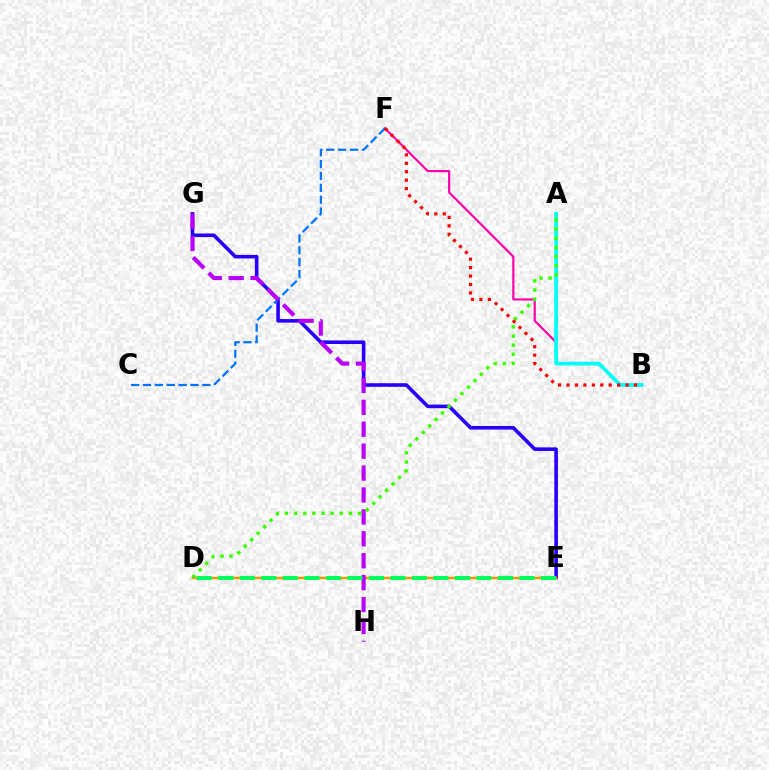{('E', 'G'): [{'color': '#2500ff', 'line_style': 'solid', 'thickness': 2.59}], ('B', 'F'): [{'color': '#ff00ac', 'line_style': 'solid', 'thickness': 1.57}, {'color': '#ff0000', 'line_style': 'dotted', 'thickness': 2.29}], ('D', 'E'): [{'color': '#d1ff00', 'line_style': 'solid', 'thickness': 1.53}, {'color': '#ff9400', 'line_style': 'solid', 'thickness': 1.73}, {'color': '#00ff5c', 'line_style': 'dashed', 'thickness': 2.92}], ('C', 'F'): [{'color': '#0074ff', 'line_style': 'dashed', 'thickness': 1.61}], ('A', 'B'): [{'color': '#00fff6', 'line_style': 'solid', 'thickness': 2.69}], ('G', 'H'): [{'color': '#b900ff', 'line_style': 'dashed', 'thickness': 2.98}], ('A', 'D'): [{'color': '#3dff00', 'line_style': 'dotted', 'thickness': 2.48}]}